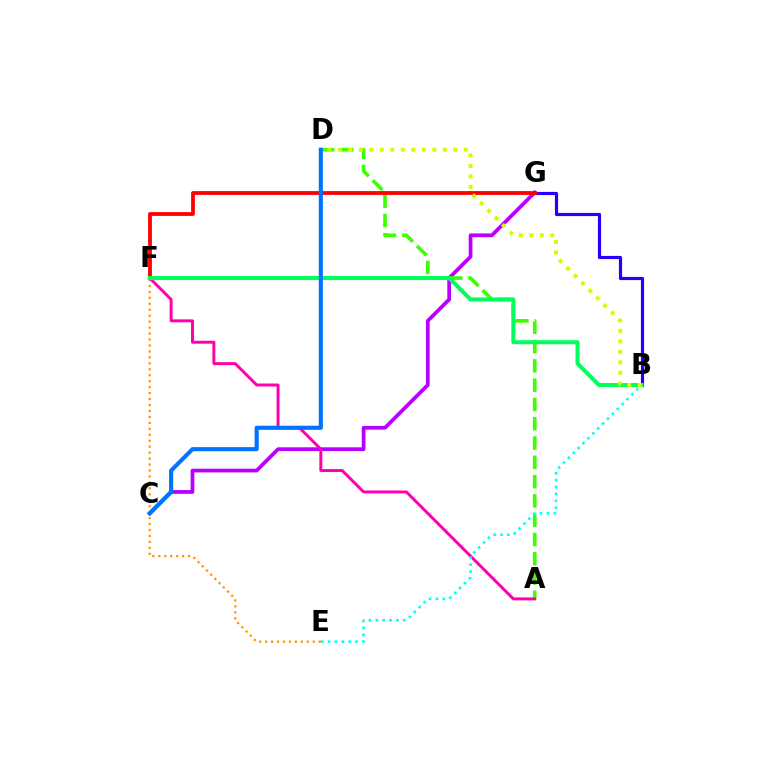{('B', 'G'): [{'color': '#2500ff', 'line_style': 'solid', 'thickness': 2.28}], ('C', 'G'): [{'color': '#b900ff', 'line_style': 'solid', 'thickness': 2.69}], ('A', 'D'): [{'color': '#3dff00', 'line_style': 'dashed', 'thickness': 2.62}], ('E', 'F'): [{'color': '#ff9400', 'line_style': 'dotted', 'thickness': 1.62}], ('A', 'F'): [{'color': '#ff00ac', 'line_style': 'solid', 'thickness': 2.13}], ('F', 'G'): [{'color': '#ff0000', 'line_style': 'solid', 'thickness': 2.74}], ('B', 'F'): [{'color': '#00ff5c', 'line_style': 'solid', 'thickness': 2.9}], ('B', 'E'): [{'color': '#00fff6', 'line_style': 'dotted', 'thickness': 1.88}], ('B', 'D'): [{'color': '#d1ff00', 'line_style': 'dotted', 'thickness': 2.85}], ('C', 'D'): [{'color': '#0074ff', 'line_style': 'solid', 'thickness': 2.97}]}